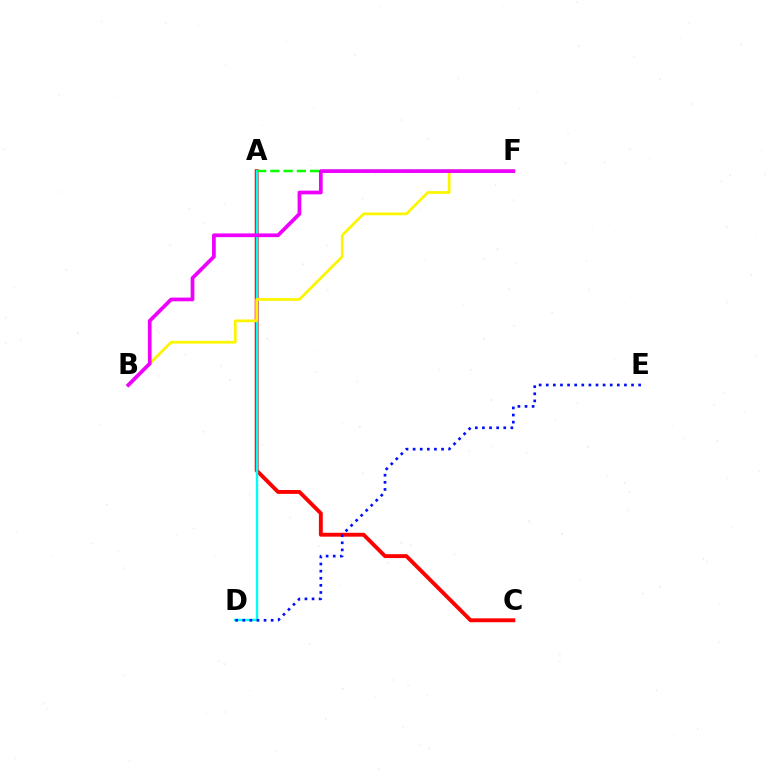{('A', 'C'): [{'color': '#ff0000', 'line_style': 'solid', 'thickness': 2.8}], ('A', 'D'): [{'color': '#00fff6', 'line_style': 'solid', 'thickness': 1.74}], ('A', 'F'): [{'color': '#08ff00', 'line_style': 'dashed', 'thickness': 1.8}], ('D', 'E'): [{'color': '#0010ff', 'line_style': 'dotted', 'thickness': 1.93}], ('B', 'F'): [{'color': '#fcf500', 'line_style': 'solid', 'thickness': 1.97}, {'color': '#ee00ff', 'line_style': 'solid', 'thickness': 2.68}]}